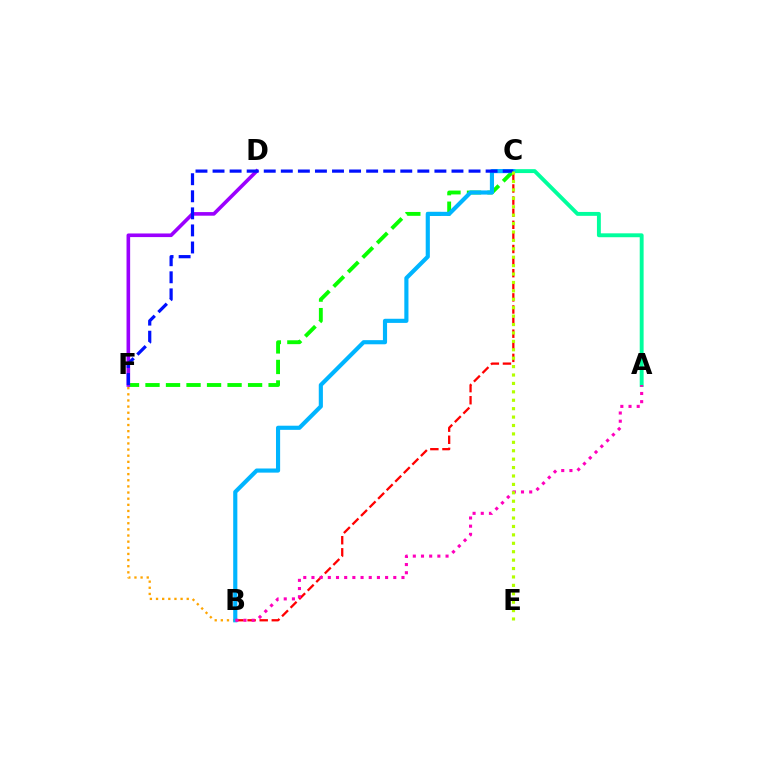{('B', 'C'): [{'color': '#ff0000', 'line_style': 'dashed', 'thickness': 1.64}, {'color': '#00b5ff', 'line_style': 'solid', 'thickness': 2.98}], ('C', 'F'): [{'color': '#08ff00', 'line_style': 'dashed', 'thickness': 2.79}, {'color': '#0010ff', 'line_style': 'dashed', 'thickness': 2.32}], ('A', 'C'): [{'color': '#00ff9d', 'line_style': 'solid', 'thickness': 2.81}], ('B', 'F'): [{'color': '#ffa500', 'line_style': 'dotted', 'thickness': 1.67}], ('D', 'F'): [{'color': '#9b00ff', 'line_style': 'solid', 'thickness': 2.6}], ('A', 'B'): [{'color': '#ff00bd', 'line_style': 'dotted', 'thickness': 2.22}], ('C', 'E'): [{'color': '#b3ff00', 'line_style': 'dotted', 'thickness': 2.29}]}